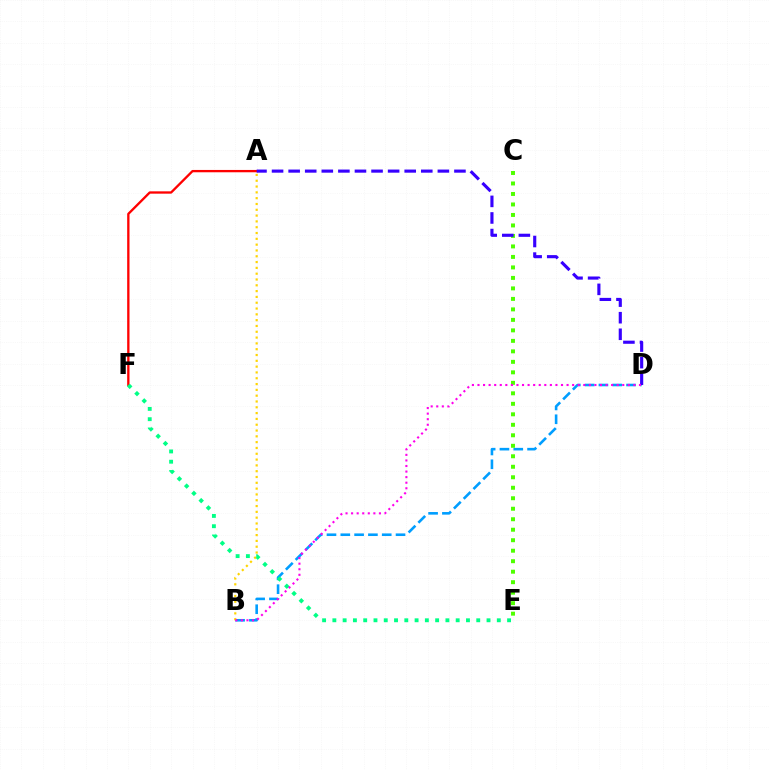{('B', 'D'): [{'color': '#009eff', 'line_style': 'dashed', 'thickness': 1.88}, {'color': '#ff00ed', 'line_style': 'dotted', 'thickness': 1.51}], ('C', 'E'): [{'color': '#4fff00', 'line_style': 'dotted', 'thickness': 2.85}], ('A', 'B'): [{'color': '#ffd500', 'line_style': 'dotted', 'thickness': 1.58}], ('A', 'F'): [{'color': '#ff0000', 'line_style': 'solid', 'thickness': 1.67}], ('A', 'D'): [{'color': '#3700ff', 'line_style': 'dashed', 'thickness': 2.25}], ('E', 'F'): [{'color': '#00ff86', 'line_style': 'dotted', 'thickness': 2.79}]}